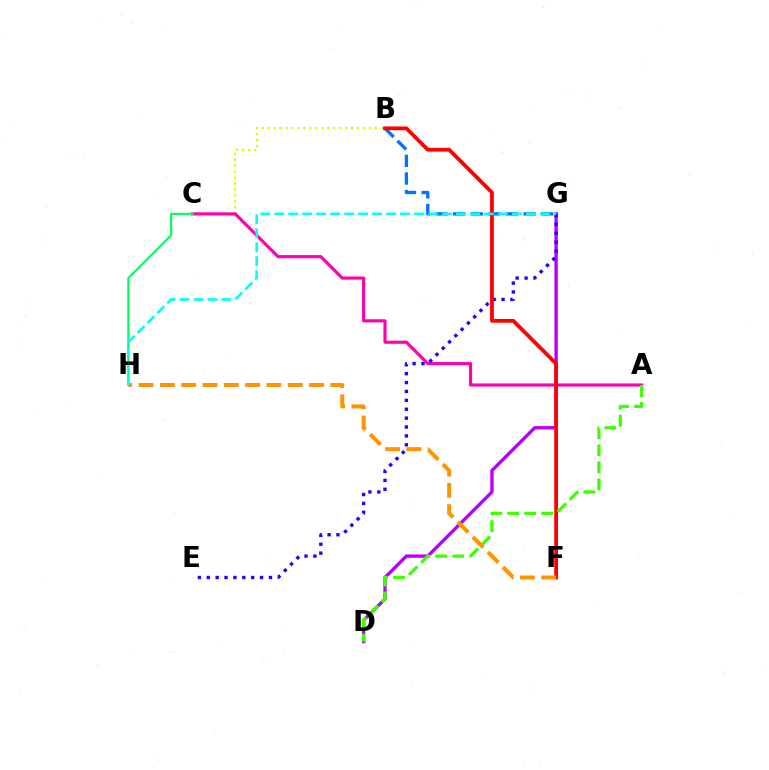{('B', 'G'): [{'color': '#0074ff', 'line_style': 'dashed', 'thickness': 2.39}], ('D', 'G'): [{'color': '#b900ff', 'line_style': 'solid', 'thickness': 2.42}], ('B', 'C'): [{'color': '#d1ff00', 'line_style': 'dotted', 'thickness': 1.62}], ('A', 'C'): [{'color': '#ff00ac', 'line_style': 'solid', 'thickness': 2.26}], ('E', 'G'): [{'color': '#2500ff', 'line_style': 'dotted', 'thickness': 2.41}], ('B', 'F'): [{'color': '#ff0000', 'line_style': 'solid', 'thickness': 2.71}], ('C', 'H'): [{'color': '#00ff5c', 'line_style': 'solid', 'thickness': 1.52}], ('A', 'D'): [{'color': '#3dff00', 'line_style': 'dashed', 'thickness': 2.31}], ('F', 'H'): [{'color': '#ff9400', 'line_style': 'dashed', 'thickness': 2.89}], ('G', 'H'): [{'color': '#00fff6', 'line_style': 'dashed', 'thickness': 1.9}]}